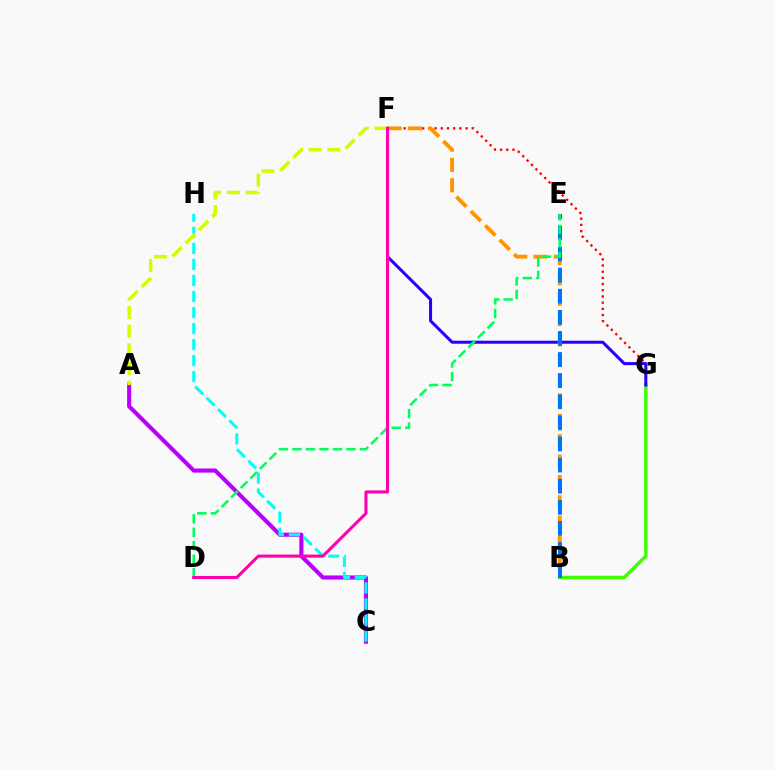{('B', 'G'): [{'color': '#3dff00', 'line_style': 'solid', 'thickness': 2.49}], ('A', 'C'): [{'color': '#b900ff', 'line_style': 'solid', 'thickness': 2.95}], ('C', 'H'): [{'color': '#00fff6', 'line_style': 'dashed', 'thickness': 2.18}], ('F', 'G'): [{'color': '#ff0000', 'line_style': 'dotted', 'thickness': 1.68}, {'color': '#2500ff', 'line_style': 'solid', 'thickness': 2.18}], ('B', 'F'): [{'color': '#ff9400', 'line_style': 'dashed', 'thickness': 2.77}], ('A', 'F'): [{'color': '#d1ff00', 'line_style': 'dashed', 'thickness': 2.53}], ('B', 'E'): [{'color': '#0074ff', 'line_style': 'dashed', 'thickness': 2.87}], ('D', 'E'): [{'color': '#00ff5c', 'line_style': 'dashed', 'thickness': 1.83}], ('D', 'F'): [{'color': '#ff00ac', 'line_style': 'solid', 'thickness': 2.21}]}